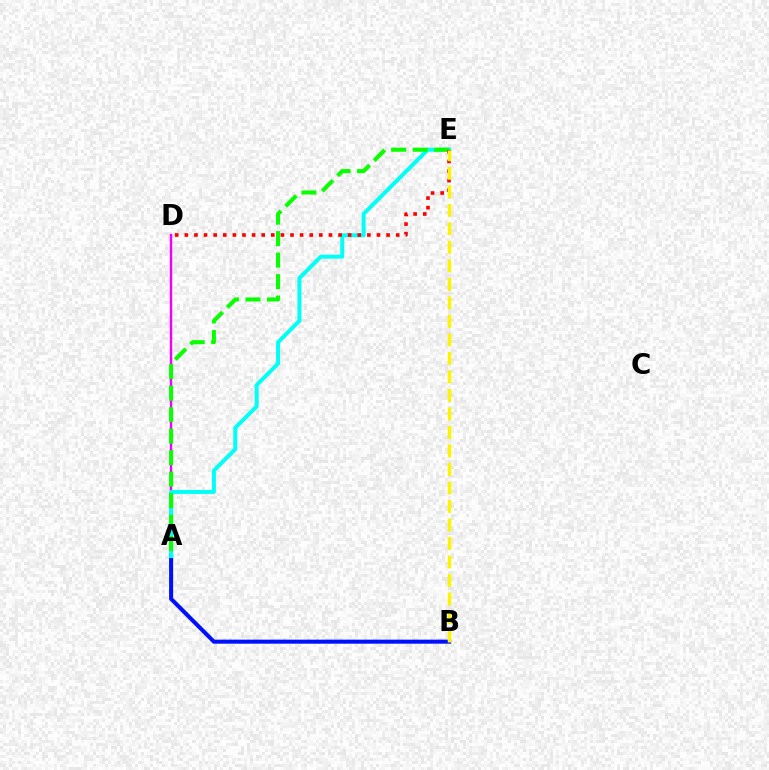{('A', 'B'): [{'color': '#0010ff', 'line_style': 'solid', 'thickness': 2.91}], ('A', 'D'): [{'color': '#ee00ff', 'line_style': 'solid', 'thickness': 1.74}], ('A', 'E'): [{'color': '#00fff6', 'line_style': 'solid', 'thickness': 2.86}, {'color': '#08ff00', 'line_style': 'dashed', 'thickness': 2.92}], ('D', 'E'): [{'color': '#ff0000', 'line_style': 'dotted', 'thickness': 2.61}], ('B', 'E'): [{'color': '#fcf500', 'line_style': 'dashed', 'thickness': 2.51}]}